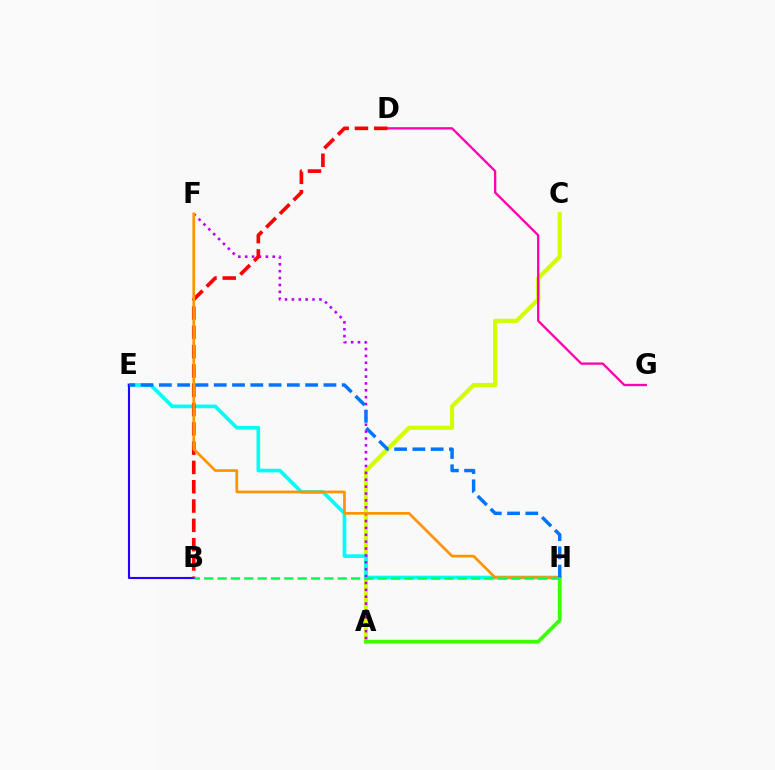{('A', 'C'): [{'color': '#d1ff00', 'line_style': 'solid', 'thickness': 2.98}], ('E', 'H'): [{'color': '#00fff6', 'line_style': 'solid', 'thickness': 2.64}, {'color': '#0074ff', 'line_style': 'dashed', 'thickness': 2.48}], ('A', 'F'): [{'color': '#b900ff', 'line_style': 'dotted', 'thickness': 1.87}], ('B', 'E'): [{'color': '#2500ff', 'line_style': 'solid', 'thickness': 1.52}], ('D', 'G'): [{'color': '#ff00ac', 'line_style': 'solid', 'thickness': 1.65}], ('A', 'H'): [{'color': '#3dff00', 'line_style': 'solid', 'thickness': 2.69}], ('B', 'D'): [{'color': '#ff0000', 'line_style': 'dashed', 'thickness': 2.62}], ('F', 'H'): [{'color': '#ff9400', 'line_style': 'solid', 'thickness': 1.95}], ('B', 'H'): [{'color': '#00ff5c', 'line_style': 'dashed', 'thickness': 1.81}]}